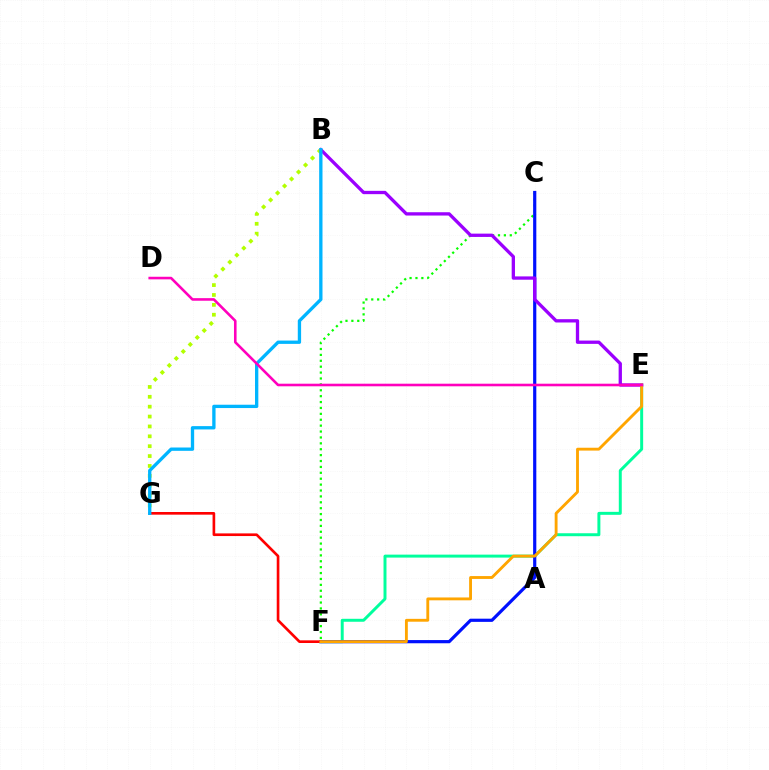{('E', 'F'): [{'color': '#00ff9d', 'line_style': 'solid', 'thickness': 2.13}, {'color': '#ffa500', 'line_style': 'solid', 'thickness': 2.06}], ('C', 'F'): [{'color': '#08ff00', 'line_style': 'dotted', 'thickness': 1.6}, {'color': '#0010ff', 'line_style': 'solid', 'thickness': 2.3}], ('F', 'G'): [{'color': '#ff0000', 'line_style': 'solid', 'thickness': 1.91}], ('B', 'E'): [{'color': '#9b00ff', 'line_style': 'solid', 'thickness': 2.38}], ('B', 'G'): [{'color': '#b3ff00', 'line_style': 'dotted', 'thickness': 2.68}, {'color': '#00b5ff', 'line_style': 'solid', 'thickness': 2.39}], ('D', 'E'): [{'color': '#ff00bd', 'line_style': 'solid', 'thickness': 1.87}]}